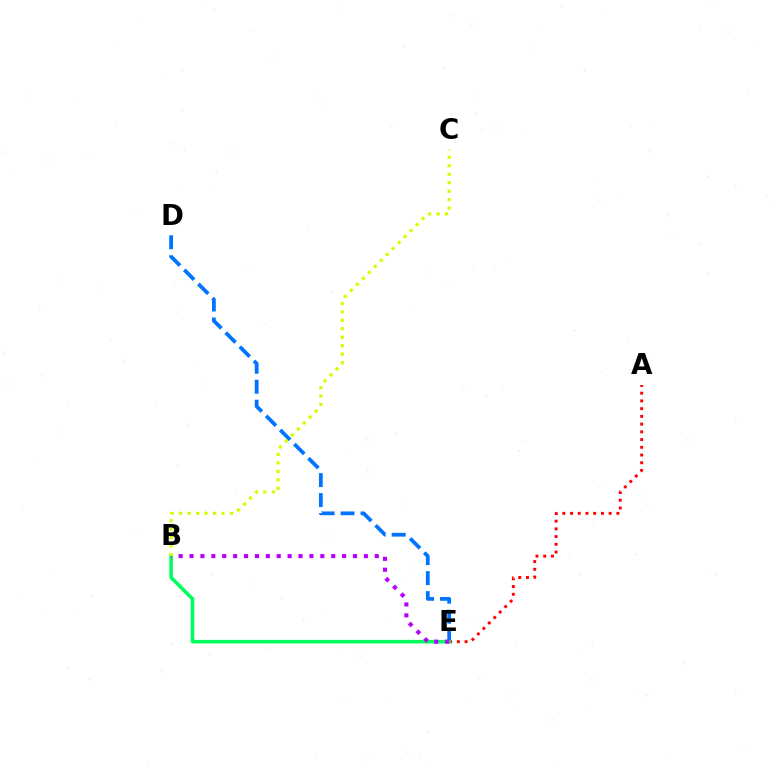{('D', 'E'): [{'color': '#0074ff', 'line_style': 'dashed', 'thickness': 2.72}], ('A', 'E'): [{'color': '#ff0000', 'line_style': 'dotted', 'thickness': 2.1}], ('B', 'E'): [{'color': '#00ff5c', 'line_style': 'solid', 'thickness': 2.57}, {'color': '#b900ff', 'line_style': 'dotted', 'thickness': 2.96}], ('B', 'C'): [{'color': '#d1ff00', 'line_style': 'dotted', 'thickness': 2.3}]}